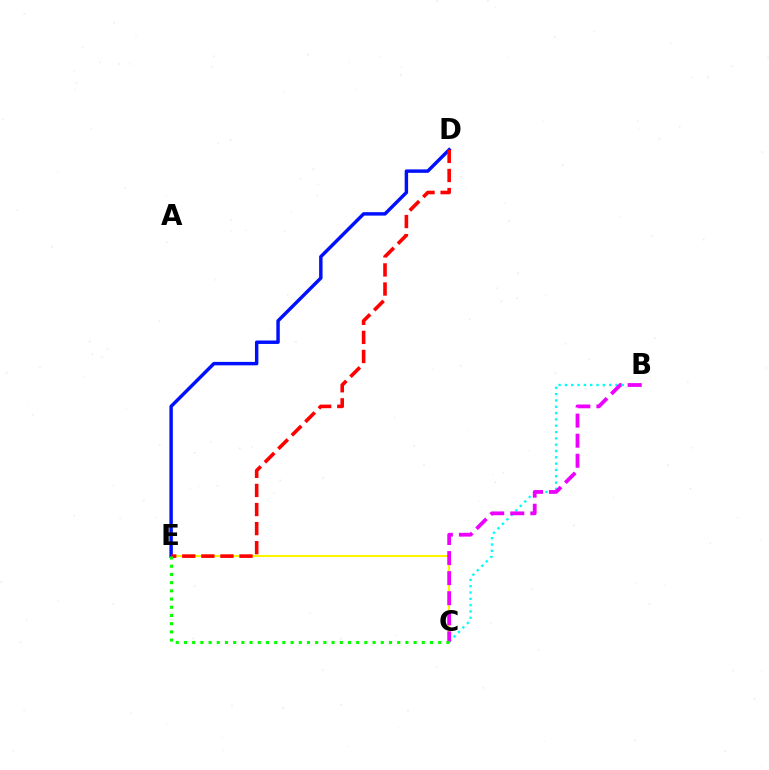{('C', 'E'): [{'color': '#fcf500', 'line_style': 'solid', 'thickness': 1.51}, {'color': '#08ff00', 'line_style': 'dotted', 'thickness': 2.23}], ('B', 'C'): [{'color': '#00fff6', 'line_style': 'dotted', 'thickness': 1.72}, {'color': '#ee00ff', 'line_style': 'dashed', 'thickness': 2.73}], ('D', 'E'): [{'color': '#0010ff', 'line_style': 'solid', 'thickness': 2.48}, {'color': '#ff0000', 'line_style': 'dashed', 'thickness': 2.59}]}